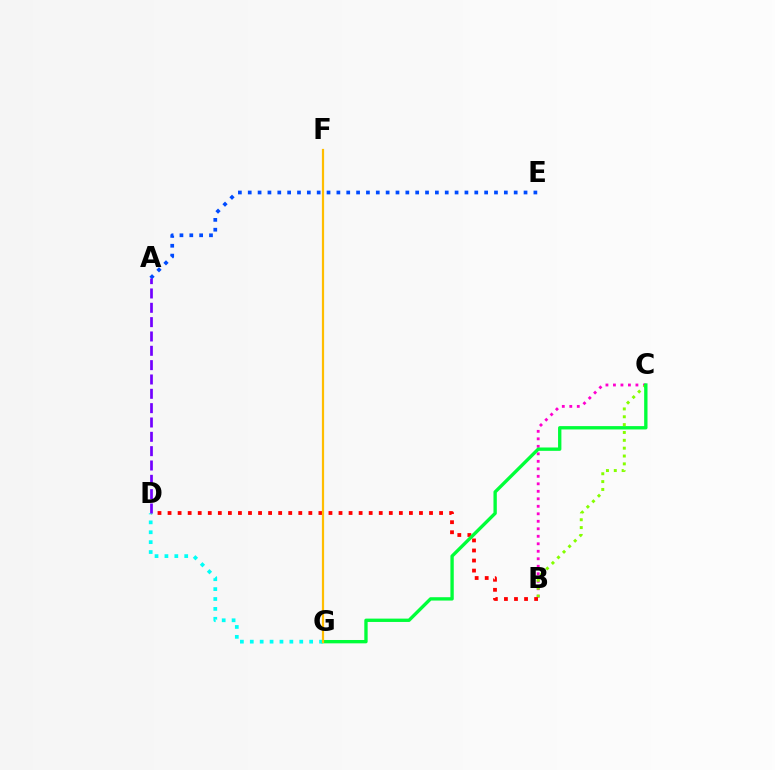{('B', 'C'): [{'color': '#ff00cf', 'line_style': 'dotted', 'thickness': 2.04}, {'color': '#84ff00', 'line_style': 'dotted', 'thickness': 2.13}], ('B', 'D'): [{'color': '#ff0000', 'line_style': 'dotted', 'thickness': 2.73}], ('A', 'E'): [{'color': '#004bff', 'line_style': 'dotted', 'thickness': 2.68}], ('C', 'G'): [{'color': '#00ff39', 'line_style': 'solid', 'thickness': 2.41}], ('D', 'G'): [{'color': '#00fff6', 'line_style': 'dotted', 'thickness': 2.69}], ('F', 'G'): [{'color': '#ffbd00', 'line_style': 'solid', 'thickness': 1.59}], ('A', 'D'): [{'color': '#7200ff', 'line_style': 'dashed', 'thickness': 1.95}]}